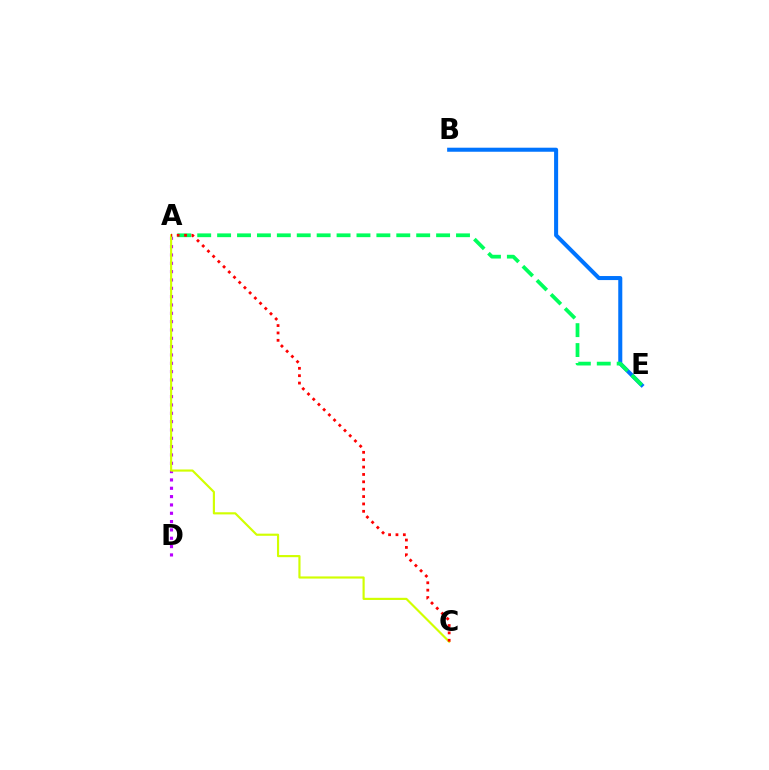{('B', 'E'): [{'color': '#0074ff', 'line_style': 'solid', 'thickness': 2.91}], ('A', 'D'): [{'color': '#b900ff', 'line_style': 'dotted', 'thickness': 2.26}], ('A', 'C'): [{'color': '#d1ff00', 'line_style': 'solid', 'thickness': 1.55}, {'color': '#ff0000', 'line_style': 'dotted', 'thickness': 2.0}], ('A', 'E'): [{'color': '#00ff5c', 'line_style': 'dashed', 'thickness': 2.7}]}